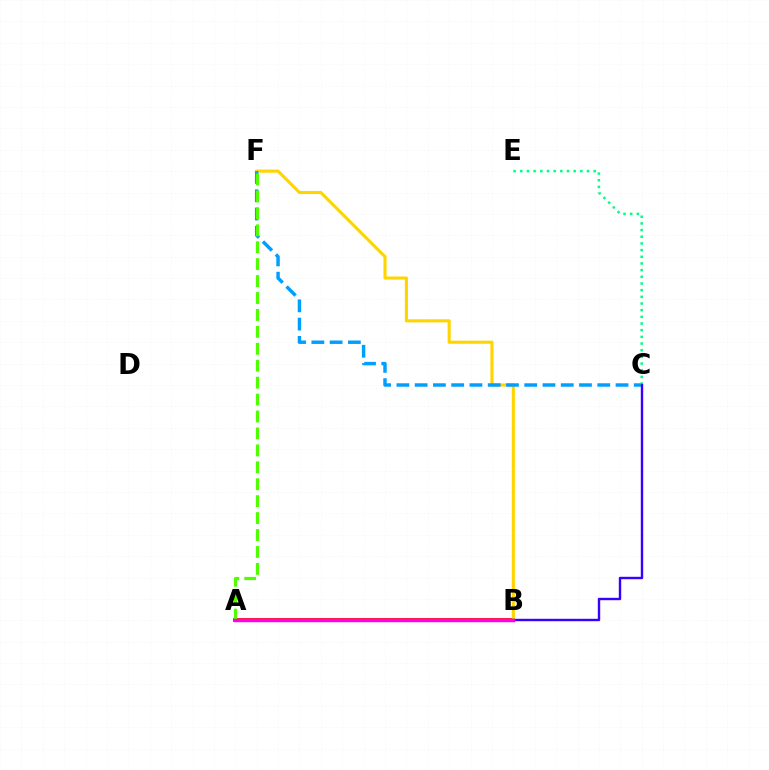{('A', 'B'): [{'color': '#ff0000', 'line_style': 'solid', 'thickness': 2.68}, {'color': '#ff00ed', 'line_style': 'solid', 'thickness': 2.47}], ('B', 'F'): [{'color': '#ffd500', 'line_style': 'solid', 'thickness': 2.24}], ('C', 'F'): [{'color': '#009eff', 'line_style': 'dashed', 'thickness': 2.48}], ('C', 'E'): [{'color': '#00ff86', 'line_style': 'dotted', 'thickness': 1.81}], ('B', 'C'): [{'color': '#3700ff', 'line_style': 'solid', 'thickness': 1.73}], ('A', 'F'): [{'color': '#4fff00', 'line_style': 'dashed', 'thickness': 2.3}]}